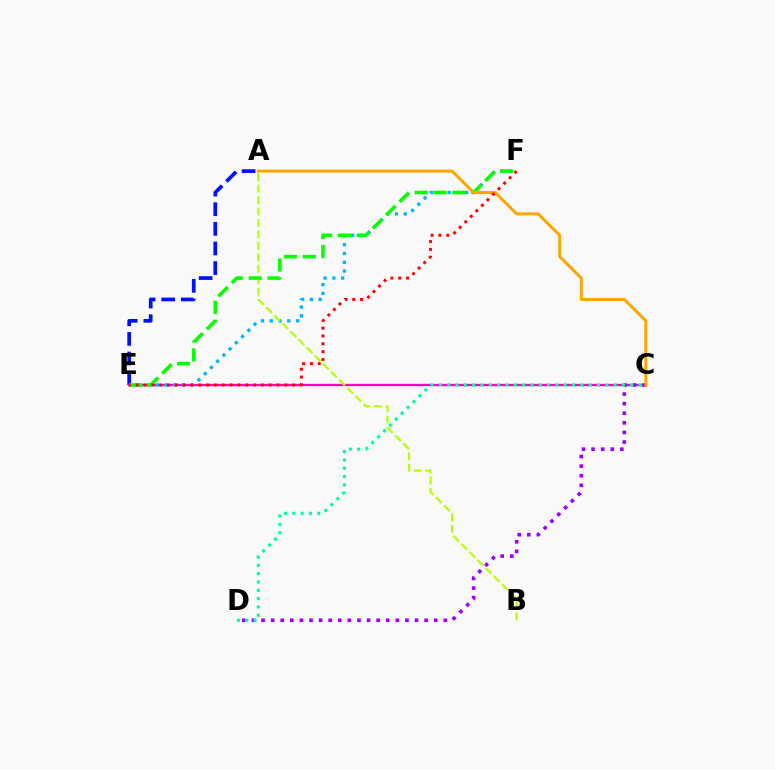{('A', 'E'): [{'color': '#0010ff', 'line_style': 'dashed', 'thickness': 2.67}], ('C', 'E'): [{'color': '#ff00bd', 'line_style': 'solid', 'thickness': 1.68}], ('E', 'F'): [{'color': '#00b5ff', 'line_style': 'dotted', 'thickness': 2.39}, {'color': '#08ff00', 'line_style': 'dashed', 'thickness': 2.56}, {'color': '#ff0000', 'line_style': 'dotted', 'thickness': 2.13}], ('C', 'D'): [{'color': '#9b00ff', 'line_style': 'dotted', 'thickness': 2.61}, {'color': '#00ff9d', 'line_style': 'dotted', 'thickness': 2.26}], ('A', 'B'): [{'color': '#b3ff00', 'line_style': 'dashed', 'thickness': 1.55}], ('A', 'C'): [{'color': '#ffa500', 'line_style': 'solid', 'thickness': 2.15}]}